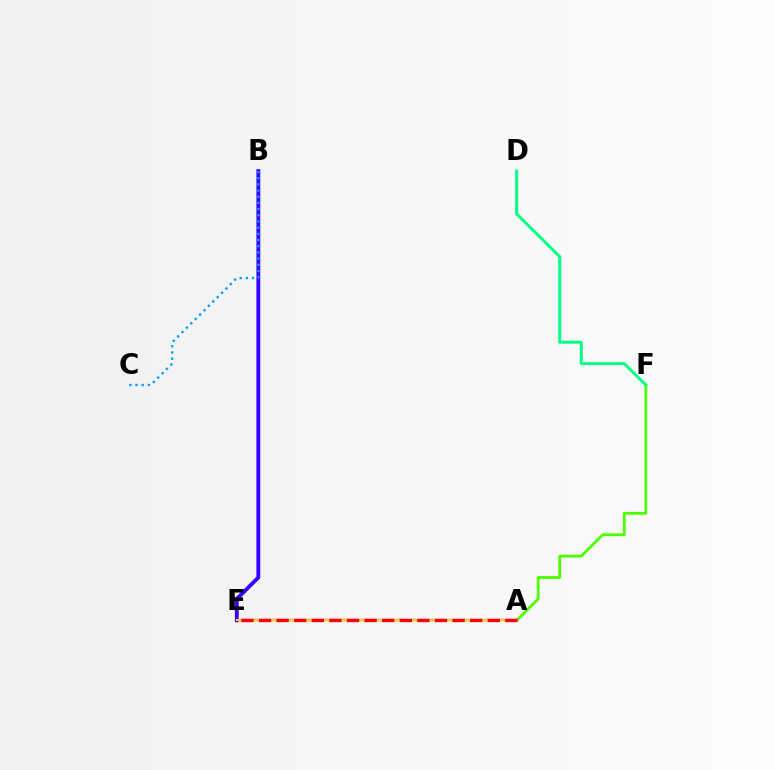{('A', 'F'): [{'color': '#4fff00', 'line_style': 'solid', 'thickness': 2.03}], ('A', 'E'): [{'color': '#ff00ed', 'line_style': 'solid', 'thickness': 1.68}, {'color': '#ffd500', 'line_style': 'solid', 'thickness': 1.52}, {'color': '#ff0000', 'line_style': 'dashed', 'thickness': 2.39}], ('B', 'E'): [{'color': '#3700ff', 'line_style': 'solid', 'thickness': 2.76}], ('D', 'F'): [{'color': '#00ff86', 'line_style': 'solid', 'thickness': 2.12}], ('B', 'C'): [{'color': '#009eff', 'line_style': 'dotted', 'thickness': 1.68}]}